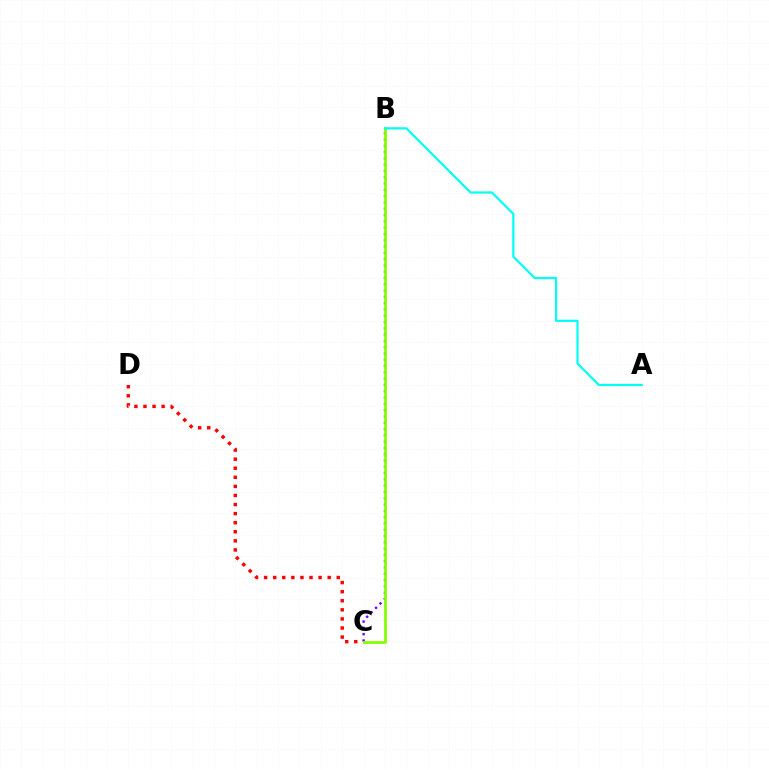{('C', 'D'): [{'color': '#ff0000', 'line_style': 'dotted', 'thickness': 2.47}], ('B', 'C'): [{'color': '#7200ff', 'line_style': 'dotted', 'thickness': 1.71}, {'color': '#84ff00', 'line_style': 'solid', 'thickness': 2.0}], ('A', 'B'): [{'color': '#00fff6', 'line_style': 'solid', 'thickness': 1.59}]}